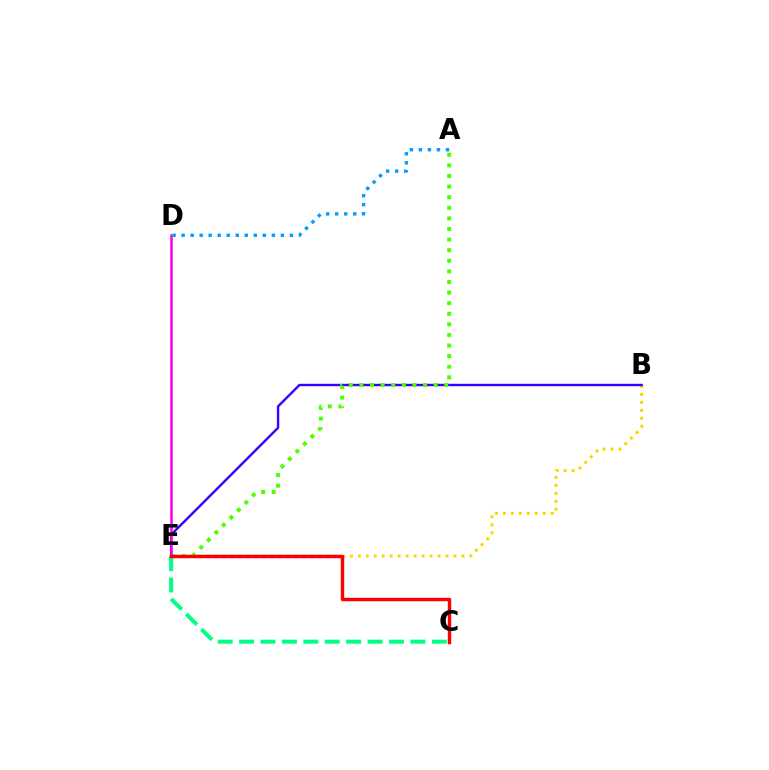{('B', 'E'): [{'color': '#ffd500', 'line_style': 'dotted', 'thickness': 2.16}, {'color': '#3700ff', 'line_style': 'solid', 'thickness': 1.72}], ('C', 'E'): [{'color': '#00ff86', 'line_style': 'dashed', 'thickness': 2.91}, {'color': '#ff0000', 'line_style': 'solid', 'thickness': 2.46}], ('A', 'E'): [{'color': '#4fff00', 'line_style': 'dotted', 'thickness': 2.88}], ('D', 'E'): [{'color': '#ff00ed', 'line_style': 'solid', 'thickness': 1.82}], ('A', 'D'): [{'color': '#009eff', 'line_style': 'dotted', 'thickness': 2.45}]}